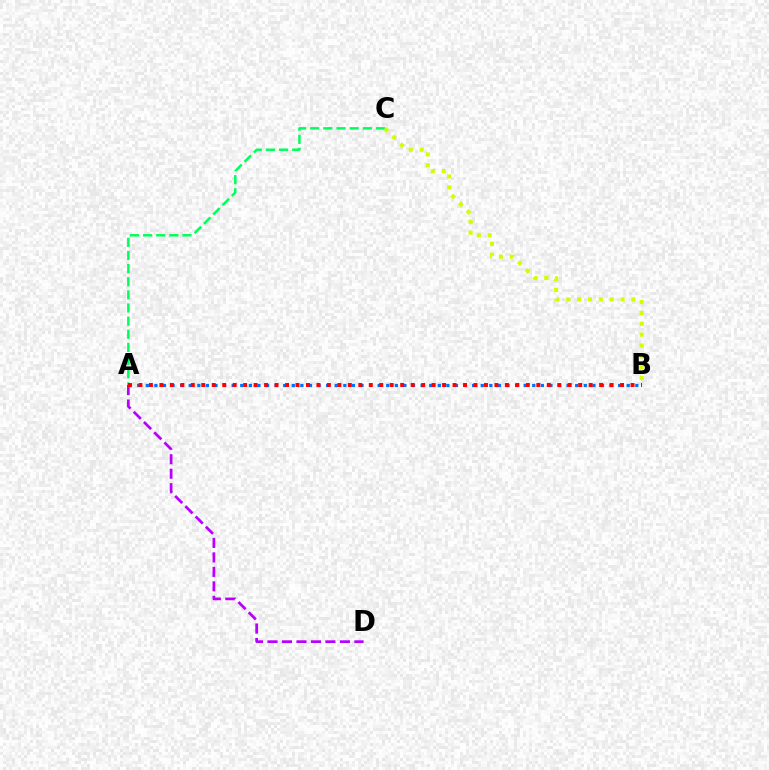{('A', 'D'): [{'color': '#b900ff', 'line_style': 'dashed', 'thickness': 1.97}], ('A', 'B'): [{'color': '#0074ff', 'line_style': 'dotted', 'thickness': 2.33}, {'color': '#ff0000', 'line_style': 'dotted', 'thickness': 2.84}], ('A', 'C'): [{'color': '#00ff5c', 'line_style': 'dashed', 'thickness': 1.78}], ('B', 'C'): [{'color': '#d1ff00', 'line_style': 'dotted', 'thickness': 2.95}]}